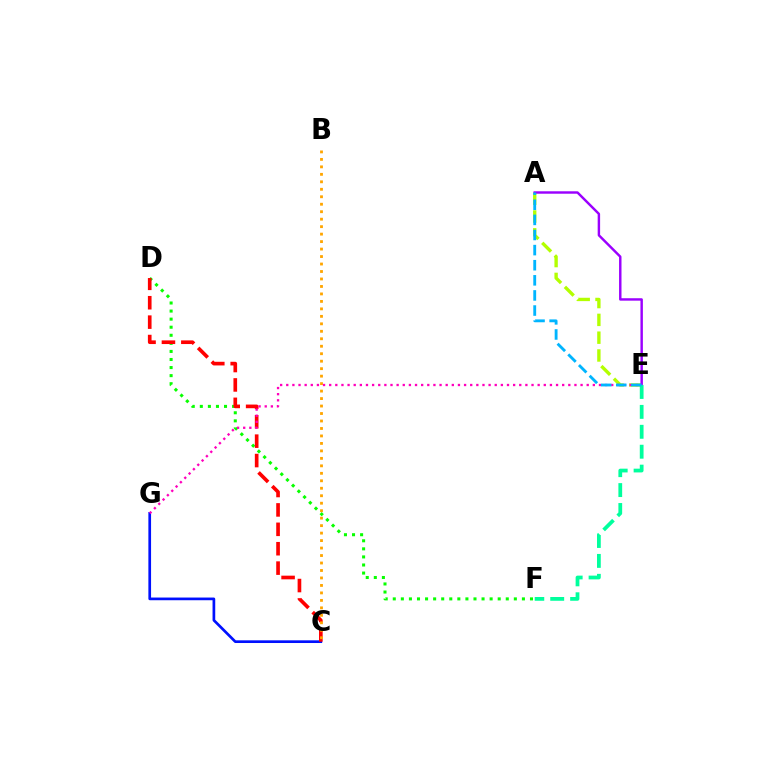{('D', 'F'): [{'color': '#08ff00', 'line_style': 'dotted', 'thickness': 2.19}], ('C', 'G'): [{'color': '#0010ff', 'line_style': 'solid', 'thickness': 1.94}], ('A', 'E'): [{'color': '#b3ff00', 'line_style': 'dashed', 'thickness': 2.42}, {'color': '#9b00ff', 'line_style': 'solid', 'thickness': 1.76}, {'color': '#00b5ff', 'line_style': 'dashed', 'thickness': 2.05}], ('C', 'D'): [{'color': '#ff0000', 'line_style': 'dashed', 'thickness': 2.64}], ('B', 'C'): [{'color': '#ffa500', 'line_style': 'dotted', 'thickness': 2.03}], ('E', 'G'): [{'color': '#ff00bd', 'line_style': 'dotted', 'thickness': 1.67}], ('E', 'F'): [{'color': '#00ff9d', 'line_style': 'dashed', 'thickness': 2.71}]}